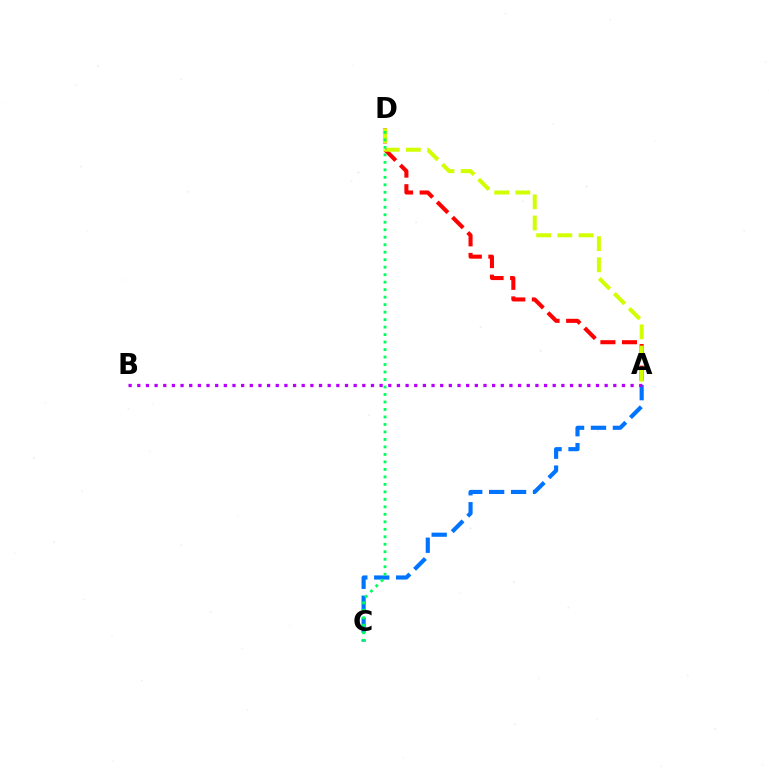{('A', 'C'): [{'color': '#0074ff', 'line_style': 'dashed', 'thickness': 2.98}], ('A', 'D'): [{'color': '#ff0000', 'line_style': 'dashed', 'thickness': 2.93}, {'color': '#d1ff00', 'line_style': 'dashed', 'thickness': 2.88}], ('A', 'B'): [{'color': '#b900ff', 'line_style': 'dotted', 'thickness': 2.35}], ('C', 'D'): [{'color': '#00ff5c', 'line_style': 'dotted', 'thickness': 2.03}]}